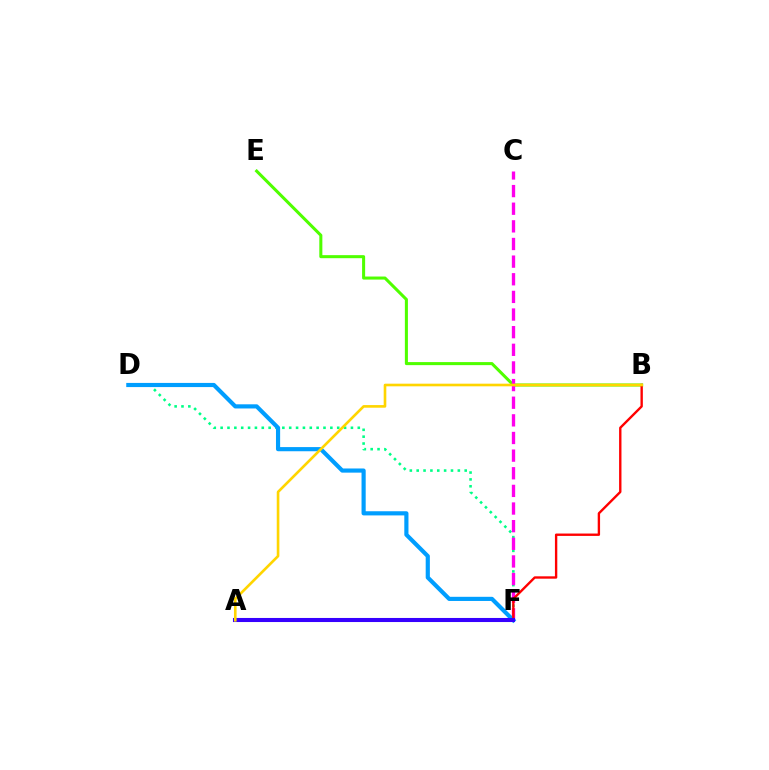{('D', 'F'): [{'color': '#00ff86', 'line_style': 'dotted', 'thickness': 1.86}, {'color': '#009eff', 'line_style': 'solid', 'thickness': 2.99}], ('B', 'E'): [{'color': '#4fff00', 'line_style': 'solid', 'thickness': 2.19}], ('C', 'F'): [{'color': '#ff00ed', 'line_style': 'dashed', 'thickness': 2.4}], ('B', 'F'): [{'color': '#ff0000', 'line_style': 'solid', 'thickness': 1.71}], ('A', 'F'): [{'color': '#3700ff', 'line_style': 'solid', 'thickness': 2.93}], ('A', 'B'): [{'color': '#ffd500', 'line_style': 'solid', 'thickness': 1.9}]}